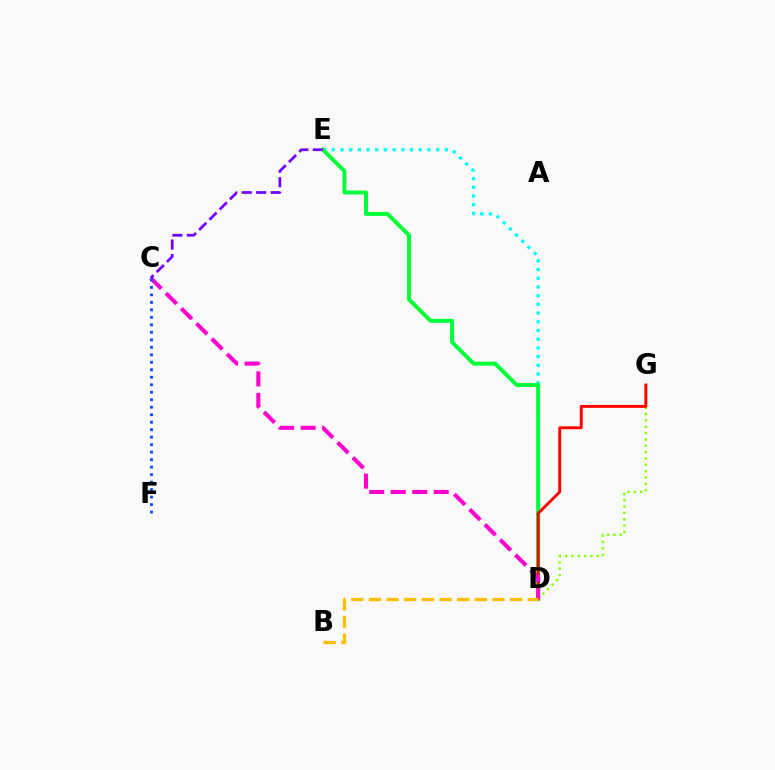{('D', 'G'): [{'color': '#84ff00', 'line_style': 'dotted', 'thickness': 1.72}, {'color': '#ff0000', 'line_style': 'solid', 'thickness': 2.1}], ('D', 'E'): [{'color': '#00fff6', 'line_style': 'dotted', 'thickness': 2.36}, {'color': '#00ff39', 'line_style': 'solid', 'thickness': 2.86}], ('C', 'D'): [{'color': '#ff00cf', 'line_style': 'dashed', 'thickness': 2.92}], ('B', 'D'): [{'color': '#ffbd00', 'line_style': 'dashed', 'thickness': 2.4}], ('C', 'E'): [{'color': '#7200ff', 'line_style': 'dashed', 'thickness': 1.97}], ('C', 'F'): [{'color': '#004bff', 'line_style': 'dotted', 'thickness': 2.04}]}